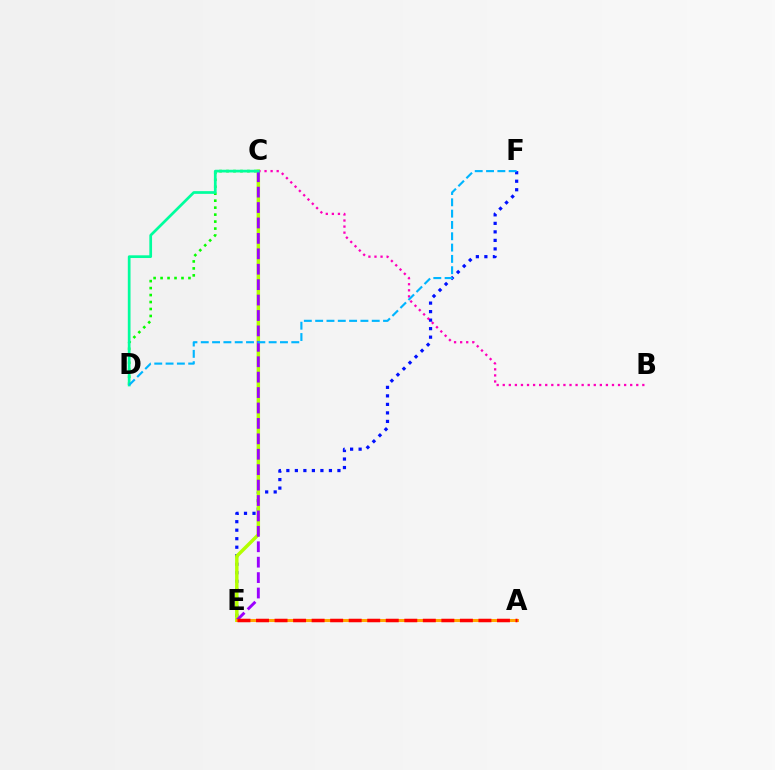{('C', 'D'): [{'color': '#08ff00', 'line_style': 'dotted', 'thickness': 1.89}, {'color': '#00ff9d', 'line_style': 'solid', 'thickness': 1.96}], ('E', 'F'): [{'color': '#0010ff', 'line_style': 'dotted', 'thickness': 2.31}], ('C', 'E'): [{'color': '#b3ff00', 'line_style': 'solid', 'thickness': 2.48}, {'color': '#9b00ff', 'line_style': 'dashed', 'thickness': 2.09}], ('B', 'C'): [{'color': '#ff00bd', 'line_style': 'dotted', 'thickness': 1.65}], ('A', 'E'): [{'color': '#ffa500', 'line_style': 'solid', 'thickness': 2.19}, {'color': '#ff0000', 'line_style': 'dashed', 'thickness': 2.52}], ('D', 'F'): [{'color': '#00b5ff', 'line_style': 'dashed', 'thickness': 1.54}]}